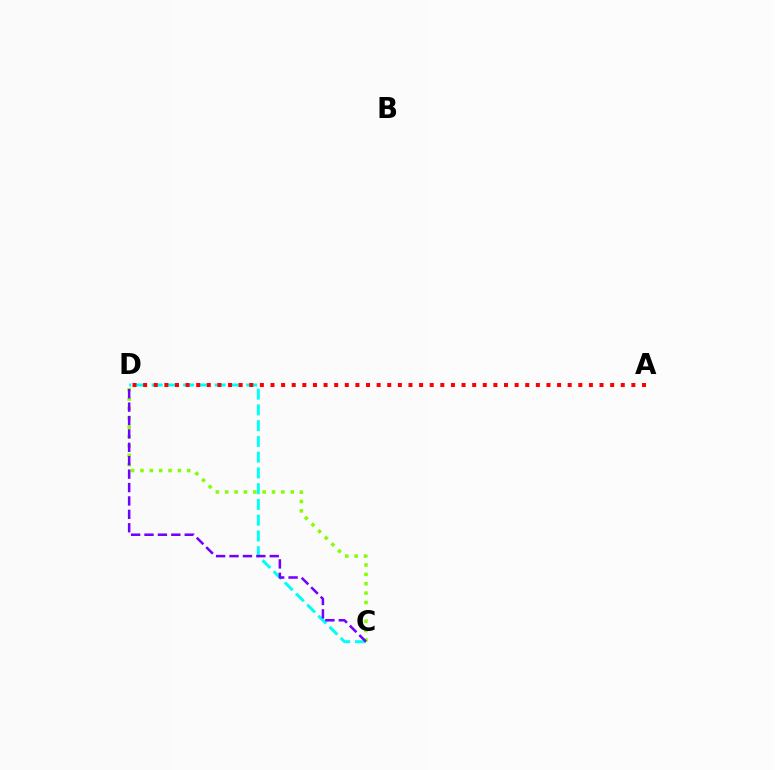{('C', 'D'): [{'color': '#00fff6', 'line_style': 'dashed', 'thickness': 2.14}, {'color': '#84ff00', 'line_style': 'dotted', 'thickness': 2.54}, {'color': '#7200ff', 'line_style': 'dashed', 'thickness': 1.82}], ('A', 'D'): [{'color': '#ff0000', 'line_style': 'dotted', 'thickness': 2.88}]}